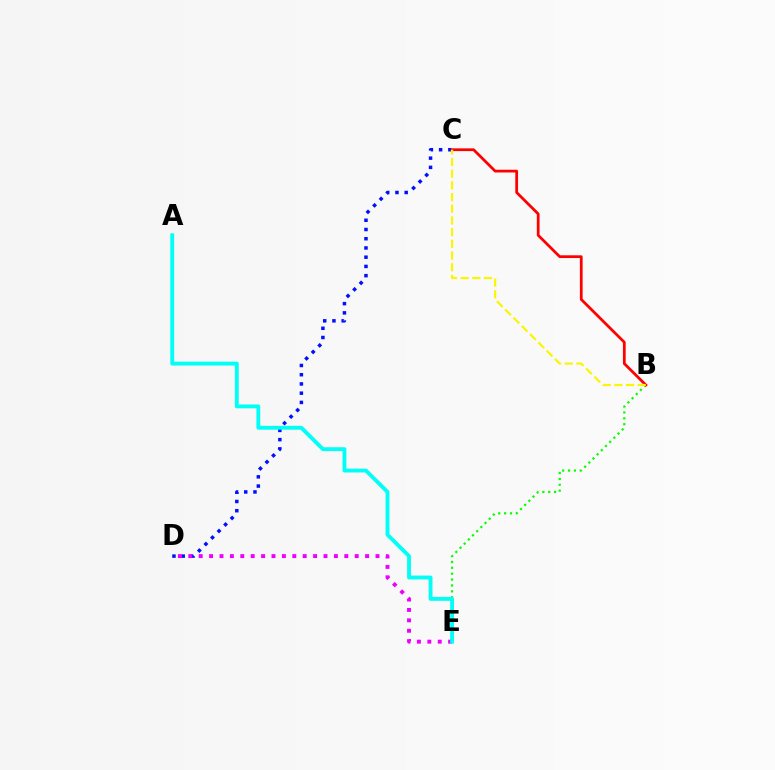{('B', 'E'): [{'color': '#08ff00', 'line_style': 'dotted', 'thickness': 1.6}], ('C', 'D'): [{'color': '#0010ff', 'line_style': 'dotted', 'thickness': 2.51}], ('B', 'C'): [{'color': '#ff0000', 'line_style': 'solid', 'thickness': 1.98}, {'color': '#fcf500', 'line_style': 'dashed', 'thickness': 1.59}], ('D', 'E'): [{'color': '#ee00ff', 'line_style': 'dotted', 'thickness': 2.83}], ('A', 'E'): [{'color': '#00fff6', 'line_style': 'solid', 'thickness': 2.78}]}